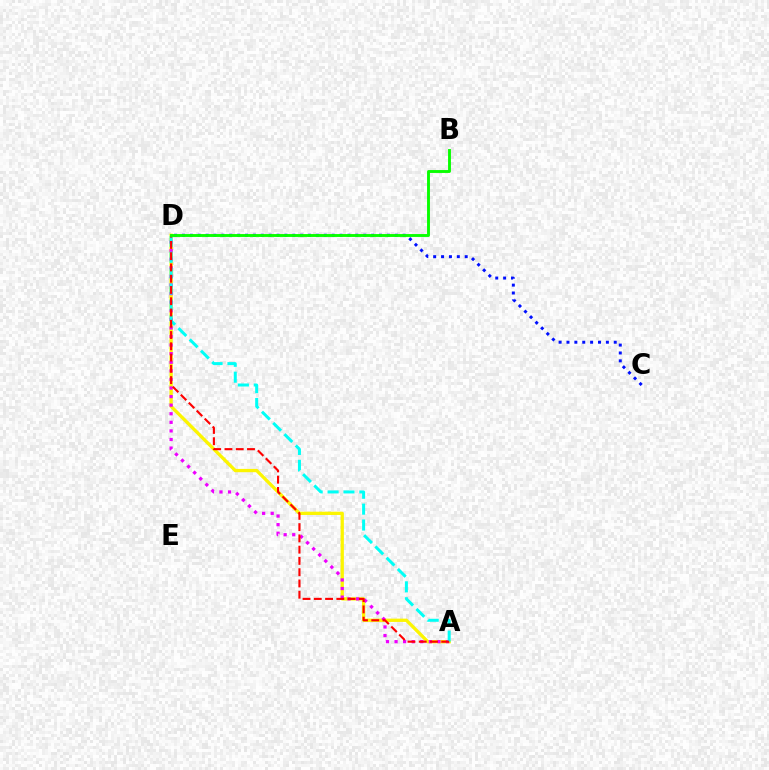{('A', 'D'): [{'color': '#fcf500', 'line_style': 'solid', 'thickness': 2.37}, {'color': '#ee00ff', 'line_style': 'dotted', 'thickness': 2.33}, {'color': '#00fff6', 'line_style': 'dashed', 'thickness': 2.16}, {'color': '#ff0000', 'line_style': 'dashed', 'thickness': 1.53}], ('C', 'D'): [{'color': '#0010ff', 'line_style': 'dotted', 'thickness': 2.14}], ('B', 'D'): [{'color': '#08ff00', 'line_style': 'solid', 'thickness': 2.08}]}